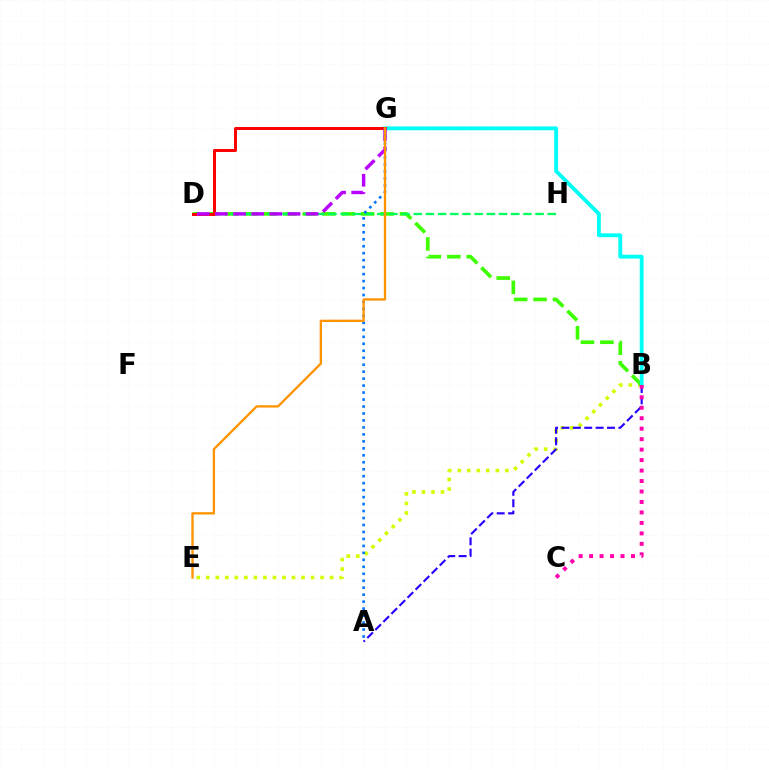{('B', 'E'): [{'color': '#d1ff00', 'line_style': 'dotted', 'thickness': 2.59}], ('B', 'D'): [{'color': '#3dff00', 'line_style': 'dashed', 'thickness': 2.64}], ('D', 'H'): [{'color': '#00ff5c', 'line_style': 'dashed', 'thickness': 1.65}], ('B', 'G'): [{'color': '#00fff6', 'line_style': 'solid', 'thickness': 2.77}], ('A', 'G'): [{'color': '#0074ff', 'line_style': 'dotted', 'thickness': 1.89}], ('D', 'G'): [{'color': '#ff0000', 'line_style': 'solid', 'thickness': 2.16}, {'color': '#b900ff', 'line_style': 'dashed', 'thickness': 2.47}], ('A', 'B'): [{'color': '#2500ff', 'line_style': 'dashed', 'thickness': 1.55}], ('B', 'C'): [{'color': '#ff00ac', 'line_style': 'dotted', 'thickness': 2.84}], ('E', 'G'): [{'color': '#ff9400', 'line_style': 'solid', 'thickness': 1.67}]}